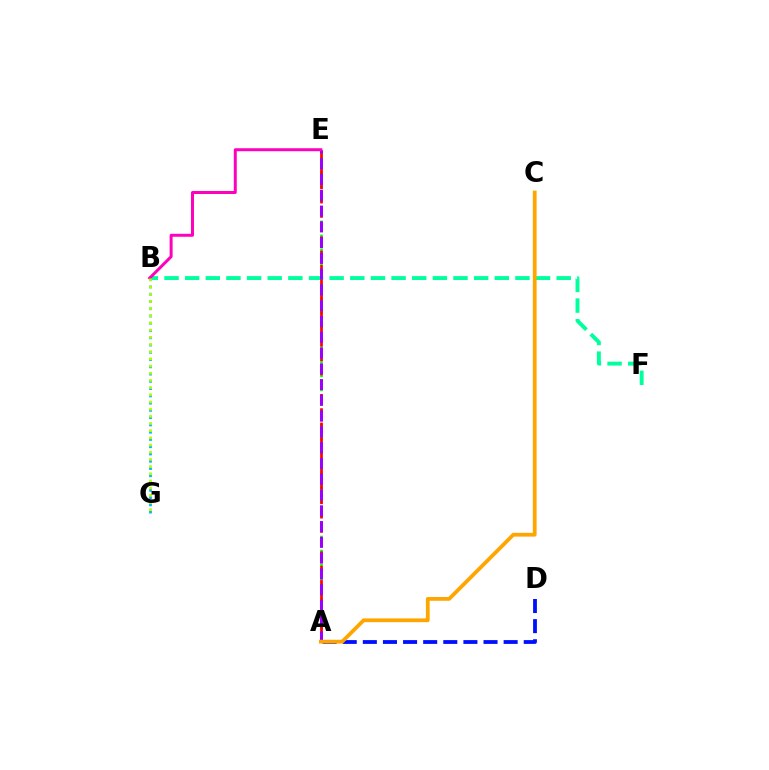{('B', 'F'): [{'color': '#00ff9d', 'line_style': 'dashed', 'thickness': 2.8}], ('A', 'D'): [{'color': '#0010ff', 'line_style': 'dashed', 'thickness': 2.73}], ('A', 'E'): [{'color': '#08ff00', 'line_style': 'dotted', 'thickness': 1.9}, {'color': '#ff0000', 'line_style': 'dashed', 'thickness': 1.95}, {'color': '#9b00ff', 'line_style': 'dashed', 'thickness': 2.14}], ('B', 'G'): [{'color': '#00b5ff', 'line_style': 'dotted', 'thickness': 1.97}, {'color': '#b3ff00', 'line_style': 'dotted', 'thickness': 1.95}], ('B', 'E'): [{'color': '#ff00bd', 'line_style': 'solid', 'thickness': 2.15}], ('A', 'C'): [{'color': '#ffa500', 'line_style': 'solid', 'thickness': 2.72}]}